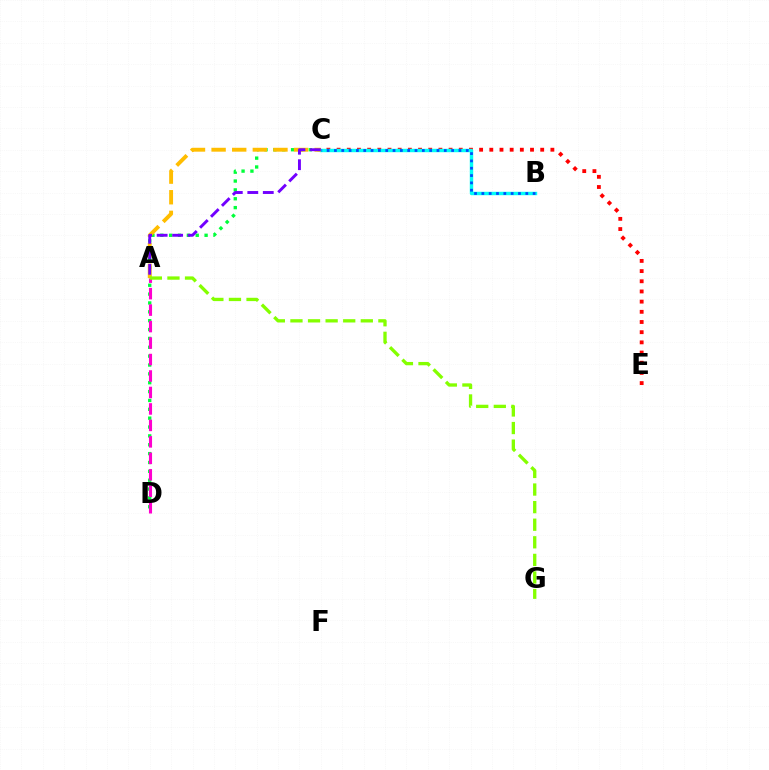{('C', 'D'): [{'color': '#00ff39', 'line_style': 'dotted', 'thickness': 2.41}], ('C', 'E'): [{'color': '#ff0000', 'line_style': 'dotted', 'thickness': 2.77}], ('A', 'D'): [{'color': '#ff00cf', 'line_style': 'dashed', 'thickness': 2.24}], ('B', 'C'): [{'color': '#00fff6', 'line_style': 'solid', 'thickness': 2.47}, {'color': '#004bff', 'line_style': 'dotted', 'thickness': 1.99}], ('A', 'C'): [{'color': '#ffbd00', 'line_style': 'dashed', 'thickness': 2.8}, {'color': '#7200ff', 'line_style': 'dashed', 'thickness': 2.1}], ('A', 'G'): [{'color': '#84ff00', 'line_style': 'dashed', 'thickness': 2.39}]}